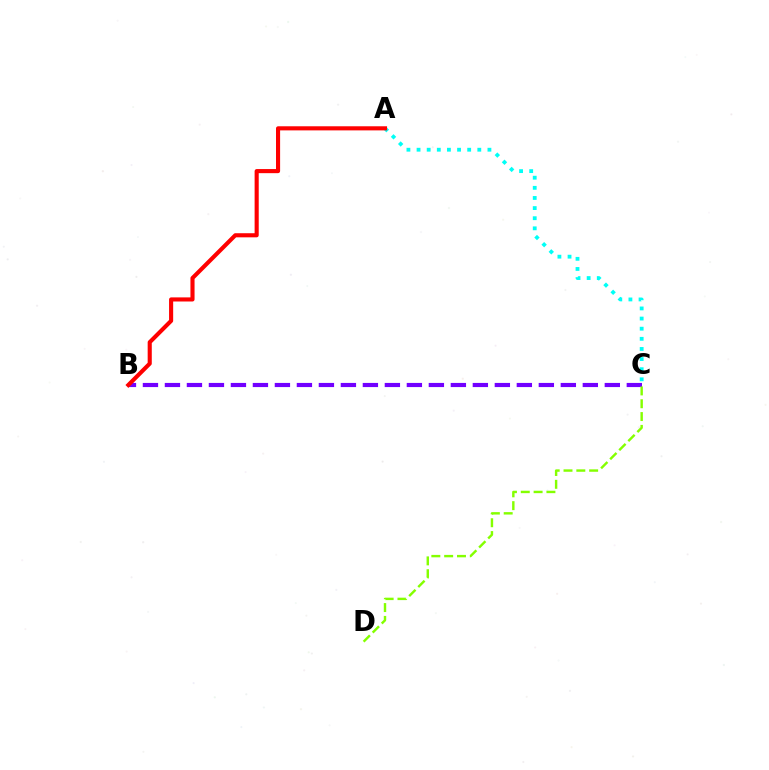{('B', 'C'): [{'color': '#7200ff', 'line_style': 'dashed', 'thickness': 2.99}], ('C', 'D'): [{'color': '#84ff00', 'line_style': 'dashed', 'thickness': 1.74}], ('A', 'C'): [{'color': '#00fff6', 'line_style': 'dotted', 'thickness': 2.75}], ('A', 'B'): [{'color': '#ff0000', 'line_style': 'solid', 'thickness': 2.96}]}